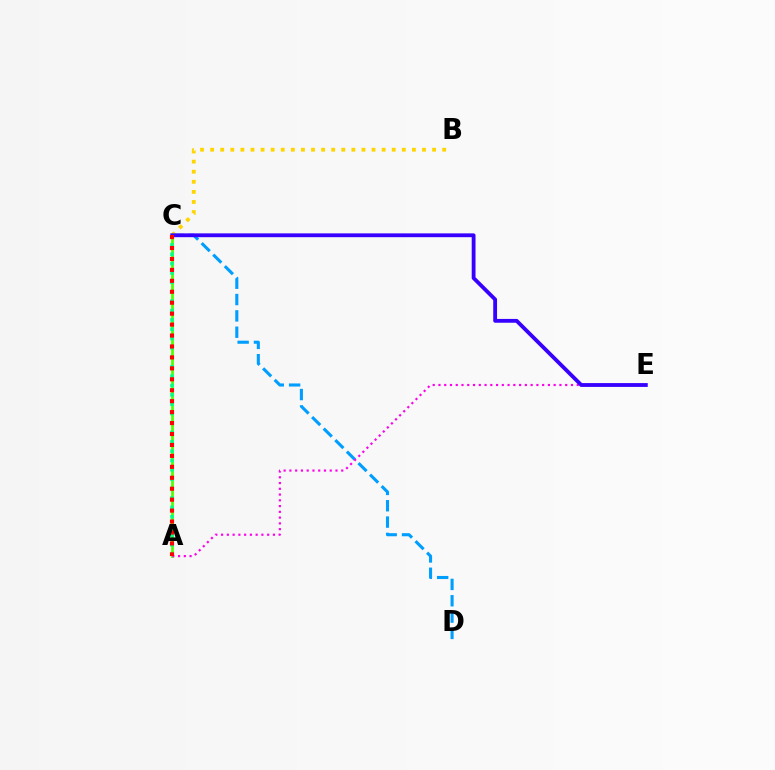{('B', 'C'): [{'color': '#ffd500', 'line_style': 'dotted', 'thickness': 2.74}], ('C', 'D'): [{'color': '#009eff', 'line_style': 'dashed', 'thickness': 2.22}], ('A', 'C'): [{'color': '#4fff00', 'line_style': 'solid', 'thickness': 1.98}, {'color': '#00ff86', 'line_style': 'dotted', 'thickness': 2.55}, {'color': '#ff0000', 'line_style': 'dotted', 'thickness': 2.97}], ('A', 'E'): [{'color': '#ff00ed', 'line_style': 'dotted', 'thickness': 1.57}], ('C', 'E'): [{'color': '#3700ff', 'line_style': 'solid', 'thickness': 2.75}]}